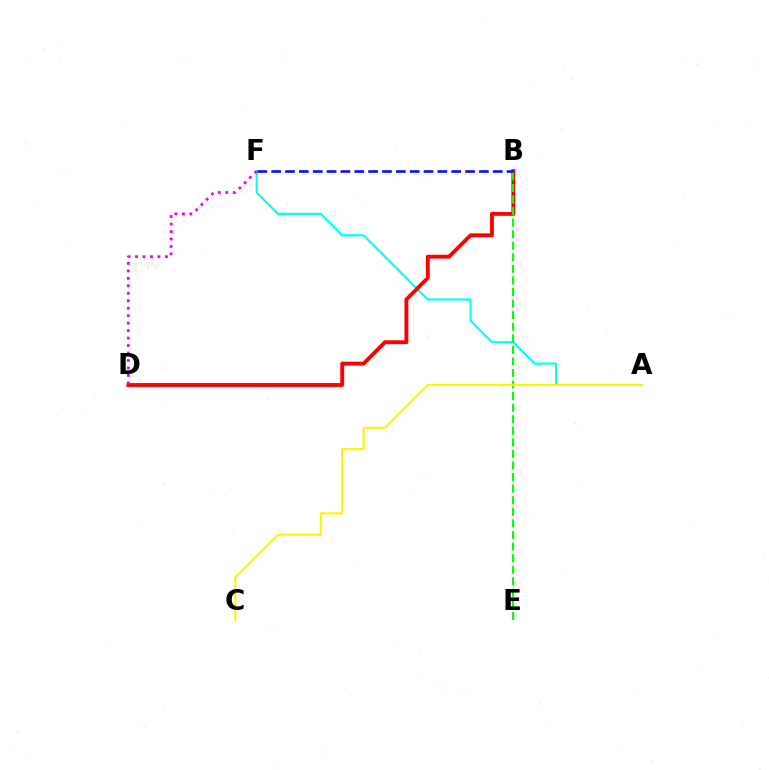{('A', 'F'): [{'color': '#00fff6', 'line_style': 'solid', 'thickness': 1.55}], ('B', 'D'): [{'color': '#ff0000', 'line_style': 'solid', 'thickness': 2.79}], ('D', 'F'): [{'color': '#ee00ff', 'line_style': 'dotted', 'thickness': 2.03}], ('B', 'E'): [{'color': '#08ff00', 'line_style': 'dashed', 'thickness': 1.57}], ('B', 'F'): [{'color': '#0010ff', 'line_style': 'dashed', 'thickness': 1.88}], ('A', 'C'): [{'color': '#fcf500', 'line_style': 'solid', 'thickness': 1.53}]}